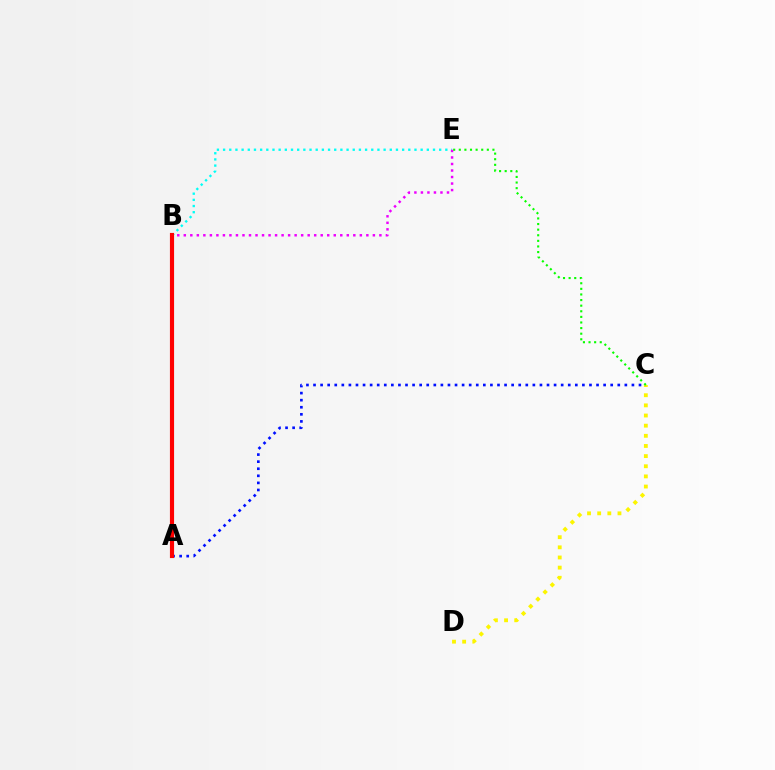{('B', 'E'): [{'color': '#00fff6', 'line_style': 'dotted', 'thickness': 1.68}, {'color': '#ee00ff', 'line_style': 'dotted', 'thickness': 1.77}], ('C', 'D'): [{'color': '#fcf500', 'line_style': 'dotted', 'thickness': 2.76}], ('A', 'C'): [{'color': '#0010ff', 'line_style': 'dotted', 'thickness': 1.92}], ('A', 'B'): [{'color': '#ff0000', 'line_style': 'solid', 'thickness': 2.98}], ('C', 'E'): [{'color': '#08ff00', 'line_style': 'dotted', 'thickness': 1.52}]}